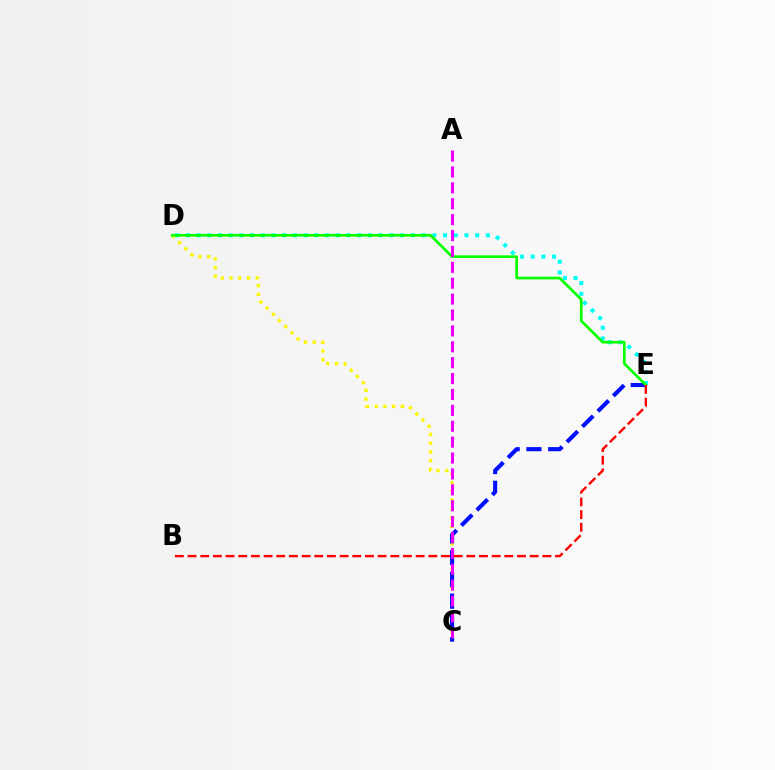{('C', 'D'): [{'color': '#fcf500', 'line_style': 'dotted', 'thickness': 2.37}], ('D', 'E'): [{'color': '#00fff6', 'line_style': 'dotted', 'thickness': 2.91}, {'color': '#08ff00', 'line_style': 'solid', 'thickness': 1.93}], ('C', 'E'): [{'color': '#0010ff', 'line_style': 'dashed', 'thickness': 2.96}], ('A', 'C'): [{'color': '#ee00ff', 'line_style': 'dashed', 'thickness': 2.16}], ('B', 'E'): [{'color': '#ff0000', 'line_style': 'dashed', 'thickness': 1.72}]}